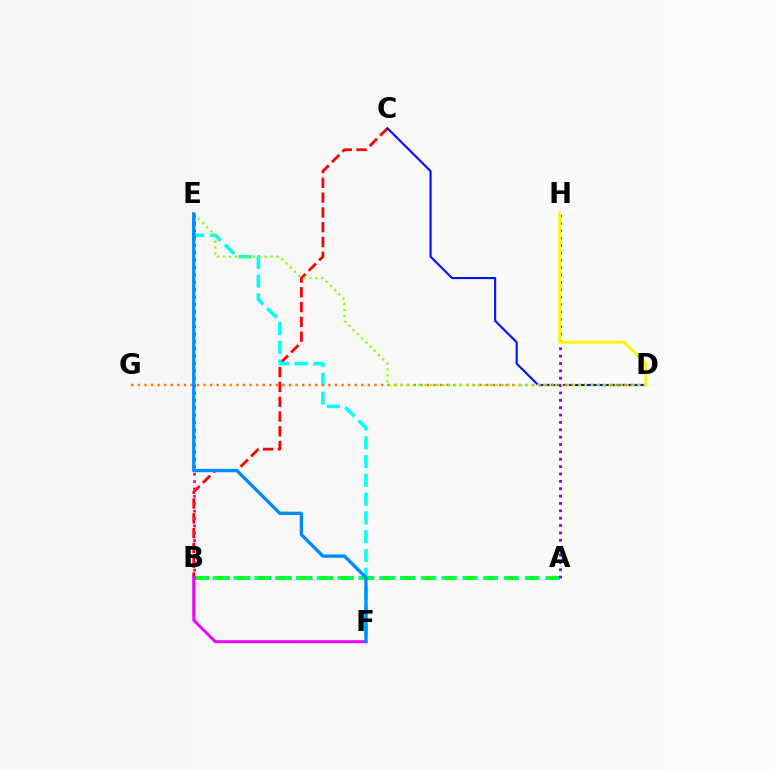{('A', 'B'): [{'color': '#08ff00', 'line_style': 'dashed', 'thickness': 2.8}, {'color': '#00ff74', 'line_style': 'dotted', 'thickness': 2.83}], ('B', 'C'): [{'color': '#ff0000', 'line_style': 'dashed', 'thickness': 2.01}], ('E', 'F'): [{'color': '#00fff6', 'line_style': 'dashed', 'thickness': 2.55}, {'color': '#008cff', 'line_style': 'solid', 'thickness': 2.4}], ('C', 'D'): [{'color': '#0010ff', 'line_style': 'solid', 'thickness': 1.52}], ('B', 'E'): [{'color': '#ff0094', 'line_style': 'dotted', 'thickness': 2.01}], ('D', 'G'): [{'color': '#ff7c00', 'line_style': 'dotted', 'thickness': 1.78}], ('A', 'H'): [{'color': '#7200ff', 'line_style': 'dotted', 'thickness': 2.0}], ('D', 'E'): [{'color': '#84ff00', 'line_style': 'dotted', 'thickness': 1.61}], ('D', 'H'): [{'color': '#fcf500', 'line_style': 'solid', 'thickness': 2.04}], ('B', 'F'): [{'color': '#ee00ff', 'line_style': 'solid', 'thickness': 2.13}]}